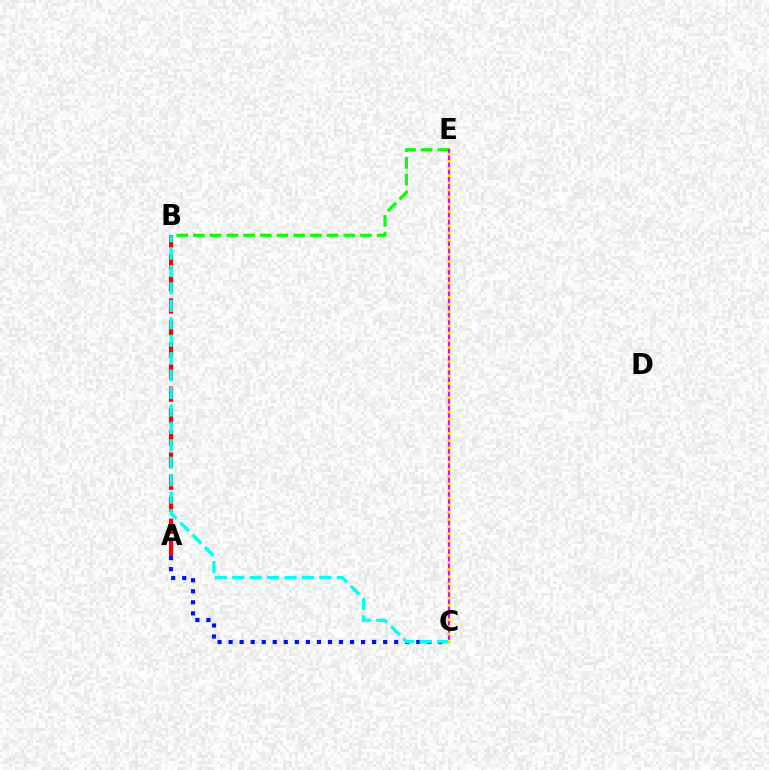{('A', 'C'): [{'color': '#0010ff', 'line_style': 'dotted', 'thickness': 3.0}], ('A', 'B'): [{'color': '#ff0000', 'line_style': 'dashed', 'thickness': 2.99}], ('B', 'E'): [{'color': '#08ff00', 'line_style': 'dashed', 'thickness': 2.27}], ('C', 'E'): [{'color': '#ee00ff', 'line_style': 'solid', 'thickness': 1.62}, {'color': '#fcf500', 'line_style': 'dotted', 'thickness': 1.95}], ('B', 'C'): [{'color': '#00fff6', 'line_style': 'dashed', 'thickness': 2.37}]}